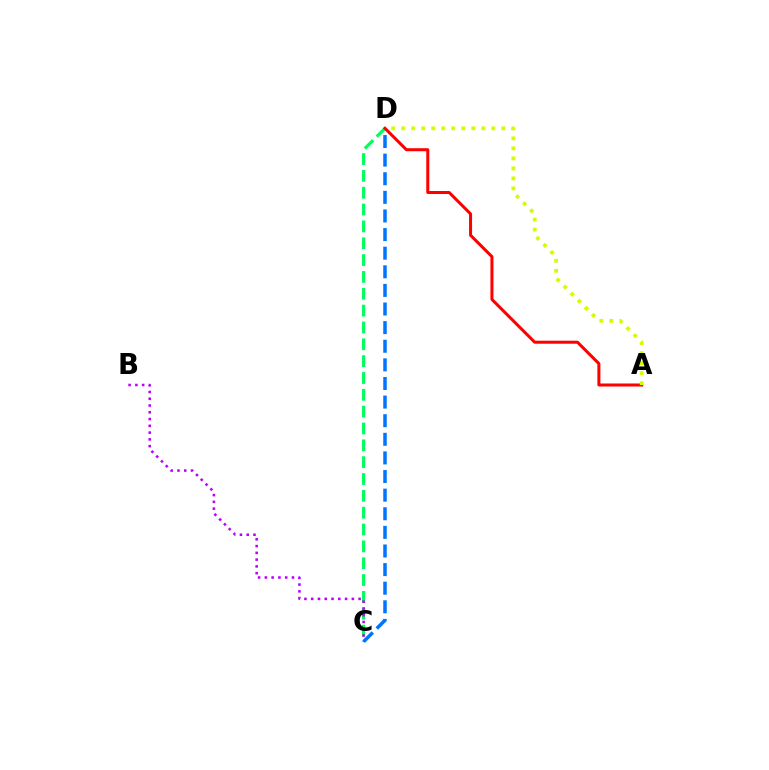{('C', 'D'): [{'color': '#0074ff', 'line_style': 'dashed', 'thickness': 2.53}, {'color': '#00ff5c', 'line_style': 'dashed', 'thickness': 2.29}], ('B', 'C'): [{'color': '#b900ff', 'line_style': 'dotted', 'thickness': 1.84}], ('A', 'D'): [{'color': '#ff0000', 'line_style': 'solid', 'thickness': 2.18}, {'color': '#d1ff00', 'line_style': 'dotted', 'thickness': 2.72}]}